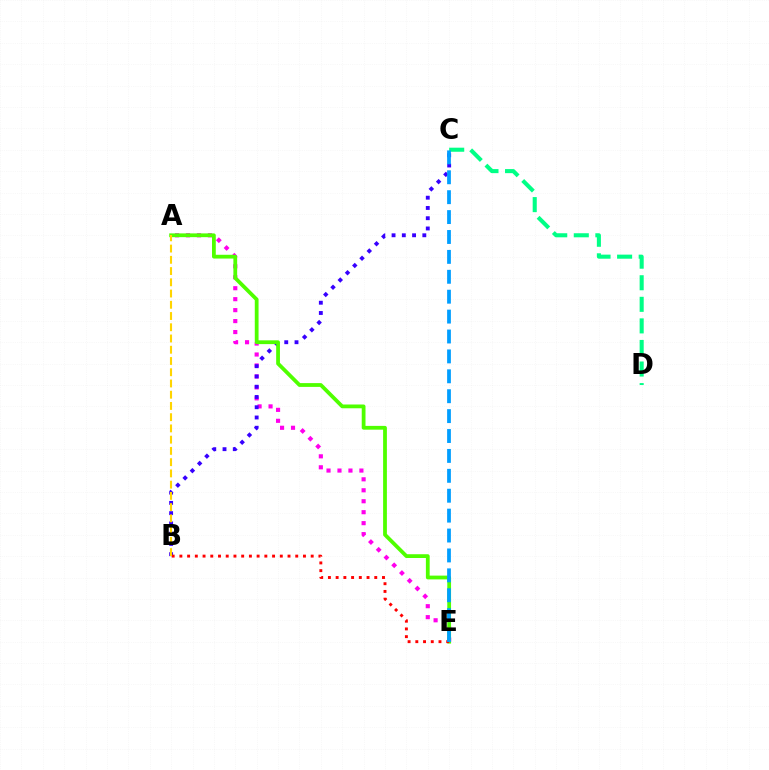{('A', 'E'): [{'color': '#ff00ed', 'line_style': 'dotted', 'thickness': 2.98}, {'color': '#4fff00', 'line_style': 'solid', 'thickness': 2.72}], ('C', 'D'): [{'color': '#00ff86', 'line_style': 'dashed', 'thickness': 2.93}], ('B', 'C'): [{'color': '#3700ff', 'line_style': 'dotted', 'thickness': 2.79}], ('B', 'E'): [{'color': '#ff0000', 'line_style': 'dotted', 'thickness': 2.1}], ('A', 'B'): [{'color': '#ffd500', 'line_style': 'dashed', 'thickness': 1.53}], ('C', 'E'): [{'color': '#009eff', 'line_style': 'dashed', 'thickness': 2.7}]}